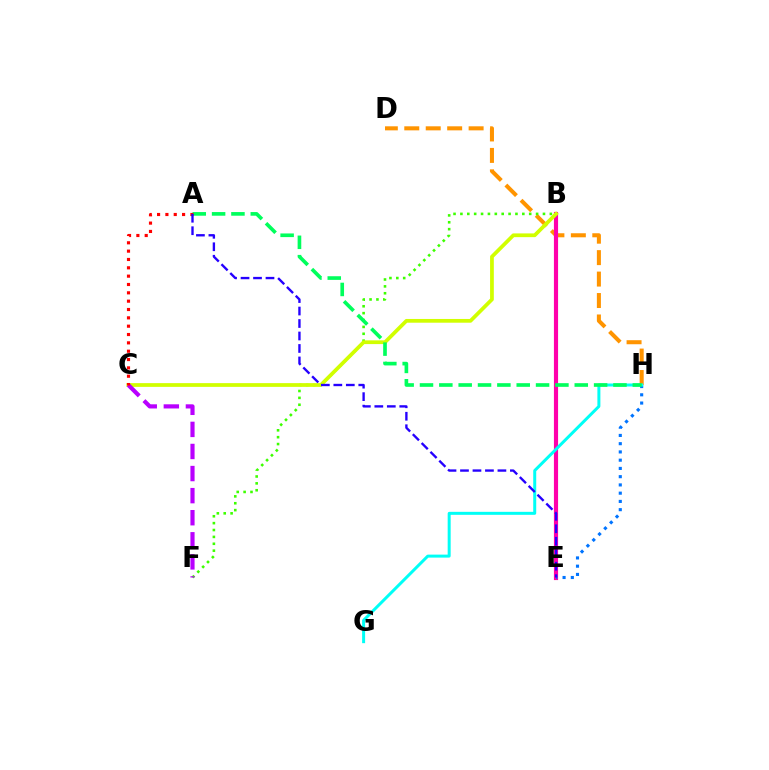{('D', 'H'): [{'color': '#ff9400', 'line_style': 'dashed', 'thickness': 2.91}], ('B', 'E'): [{'color': '#ff00ac', 'line_style': 'solid', 'thickness': 2.99}], ('E', 'H'): [{'color': '#0074ff', 'line_style': 'dotted', 'thickness': 2.24}], ('B', 'F'): [{'color': '#3dff00', 'line_style': 'dotted', 'thickness': 1.87}], ('G', 'H'): [{'color': '#00fff6', 'line_style': 'solid', 'thickness': 2.15}], ('B', 'C'): [{'color': '#d1ff00', 'line_style': 'solid', 'thickness': 2.7}], ('C', 'F'): [{'color': '#b900ff', 'line_style': 'dashed', 'thickness': 3.0}], ('A', 'H'): [{'color': '#00ff5c', 'line_style': 'dashed', 'thickness': 2.63}], ('A', 'C'): [{'color': '#ff0000', 'line_style': 'dotted', 'thickness': 2.27}], ('A', 'E'): [{'color': '#2500ff', 'line_style': 'dashed', 'thickness': 1.69}]}